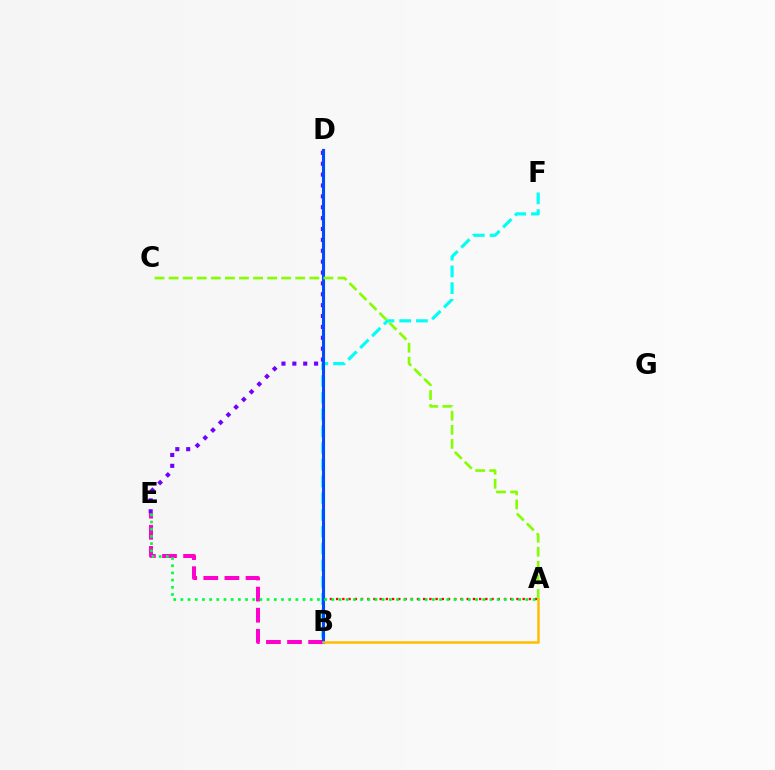{('D', 'E'): [{'color': '#7200ff', 'line_style': 'dotted', 'thickness': 2.96}], ('B', 'E'): [{'color': '#ff00cf', 'line_style': 'dashed', 'thickness': 2.87}], ('A', 'B'): [{'color': '#ff0000', 'line_style': 'dotted', 'thickness': 1.69}, {'color': '#ffbd00', 'line_style': 'solid', 'thickness': 1.81}], ('B', 'F'): [{'color': '#00fff6', 'line_style': 'dashed', 'thickness': 2.28}], ('B', 'D'): [{'color': '#004bff', 'line_style': 'solid', 'thickness': 2.23}], ('A', 'E'): [{'color': '#00ff39', 'line_style': 'dotted', 'thickness': 1.95}], ('A', 'C'): [{'color': '#84ff00', 'line_style': 'dashed', 'thickness': 1.91}]}